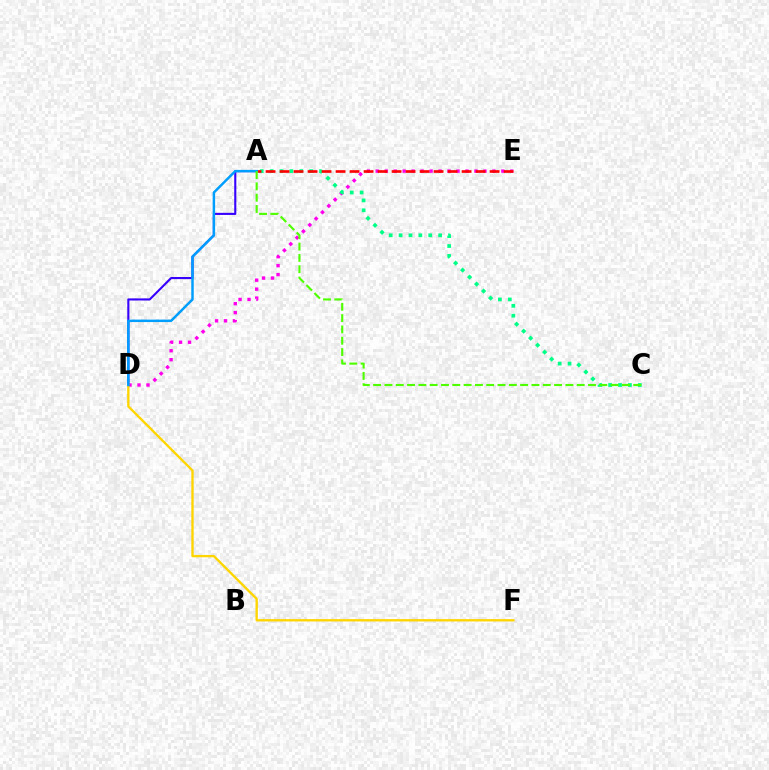{('D', 'E'): [{'color': '#ff00ed', 'line_style': 'dotted', 'thickness': 2.44}], ('A', 'D'): [{'color': '#3700ff', 'line_style': 'solid', 'thickness': 1.51}, {'color': '#009eff', 'line_style': 'solid', 'thickness': 1.78}], ('A', 'C'): [{'color': '#00ff86', 'line_style': 'dotted', 'thickness': 2.69}, {'color': '#4fff00', 'line_style': 'dashed', 'thickness': 1.54}], ('D', 'F'): [{'color': '#ffd500', 'line_style': 'solid', 'thickness': 1.69}], ('A', 'E'): [{'color': '#ff0000', 'line_style': 'dashed', 'thickness': 1.9}]}